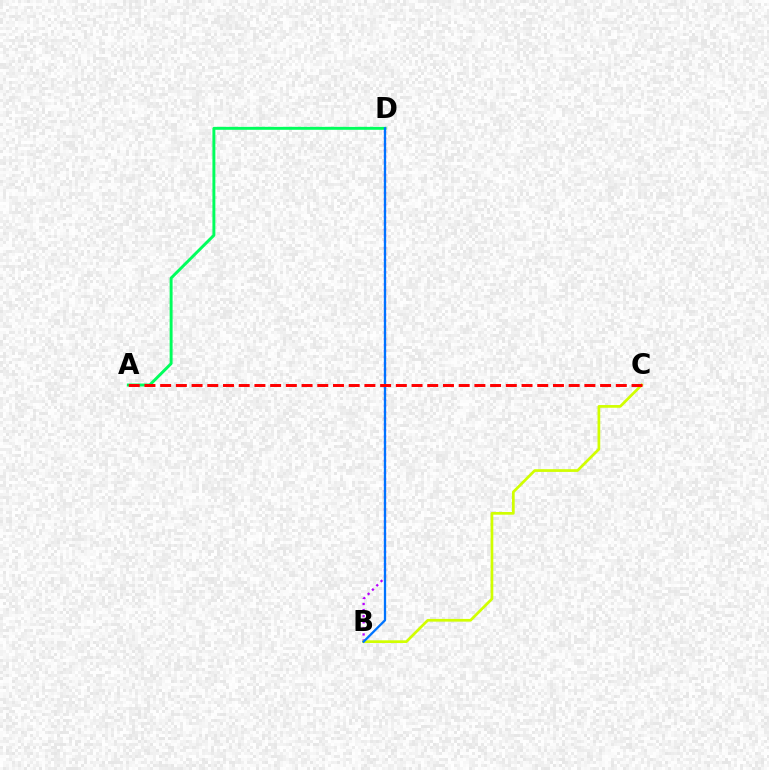{('B', 'D'): [{'color': '#b900ff', 'line_style': 'dotted', 'thickness': 1.65}, {'color': '#0074ff', 'line_style': 'solid', 'thickness': 1.64}], ('A', 'D'): [{'color': '#00ff5c', 'line_style': 'solid', 'thickness': 2.11}], ('B', 'C'): [{'color': '#d1ff00', 'line_style': 'solid', 'thickness': 1.96}], ('A', 'C'): [{'color': '#ff0000', 'line_style': 'dashed', 'thickness': 2.13}]}